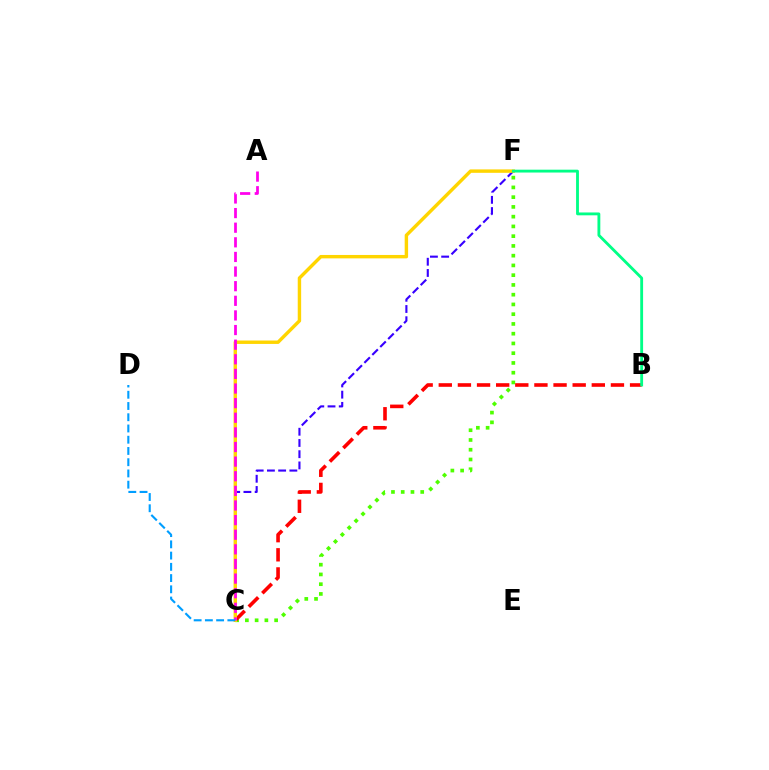{('C', 'F'): [{'color': '#4fff00', 'line_style': 'dotted', 'thickness': 2.65}, {'color': '#3700ff', 'line_style': 'dashed', 'thickness': 1.52}, {'color': '#ffd500', 'line_style': 'solid', 'thickness': 2.46}], ('B', 'C'): [{'color': '#ff0000', 'line_style': 'dashed', 'thickness': 2.6}], ('B', 'F'): [{'color': '#00ff86', 'line_style': 'solid', 'thickness': 2.05}], ('A', 'C'): [{'color': '#ff00ed', 'line_style': 'dashed', 'thickness': 1.99}], ('C', 'D'): [{'color': '#009eff', 'line_style': 'dashed', 'thickness': 1.53}]}